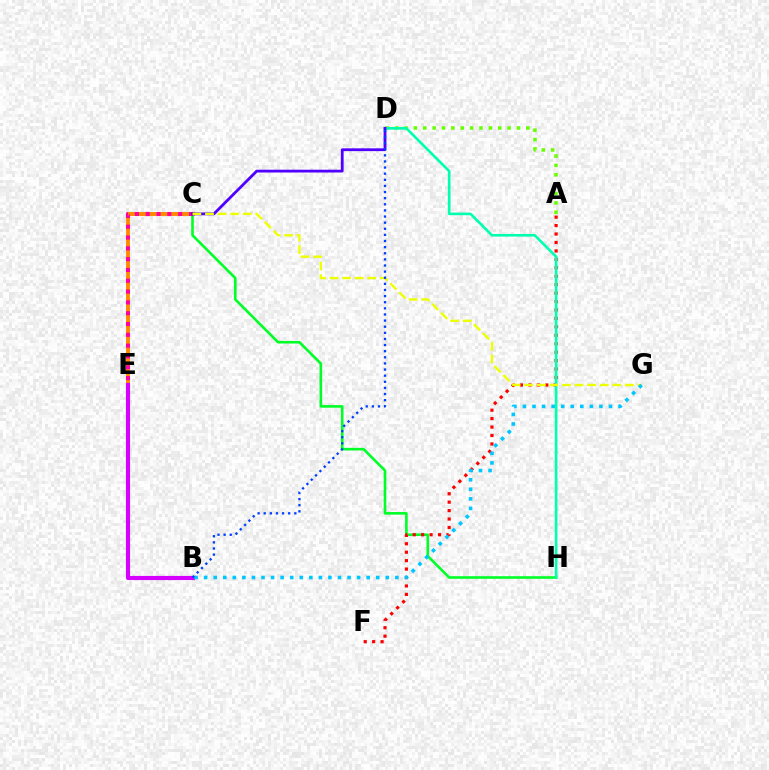{('C', 'E'): [{'color': '#ff8800', 'line_style': 'solid', 'thickness': 2.79}, {'color': '#ff00a0', 'line_style': 'dotted', 'thickness': 2.94}], ('C', 'H'): [{'color': '#00ff27', 'line_style': 'solid', 'thickness': 1.88}], ('A', 'F'): [{'color': '#ff0000', 'line_style': 'dotted', 'thickness': 2.29}], ('A', 'D'): [{'color': '#66ff00', 'line_style': 'dotted', 'thickness': 2.55}], ('D', 'H'): [{'color': '#00ffaf', 'line_style': 'solid', 'thickness': 1.9}], ('C', 'D'): [{'color': '#4f00ff', 'line_style': 'solid', 'thickness': 2.01}], ('B', 'E'): [{'color': '#d600ff', 'line_style': 'solid', 'thickness': 2.98}], ('C', 'G'): [{'color': '#eeff00', 'line_style': 'dashed', 'thickness': 1.71}], ('B', 'G'): [{'color': '#00c7ff', 'line_style': 'dotted', 'thickness': 2.6}], ('B', 'D'): [{'color': '#003fff', 'line_style': 'dotted', 'thickness': 1.66}]}